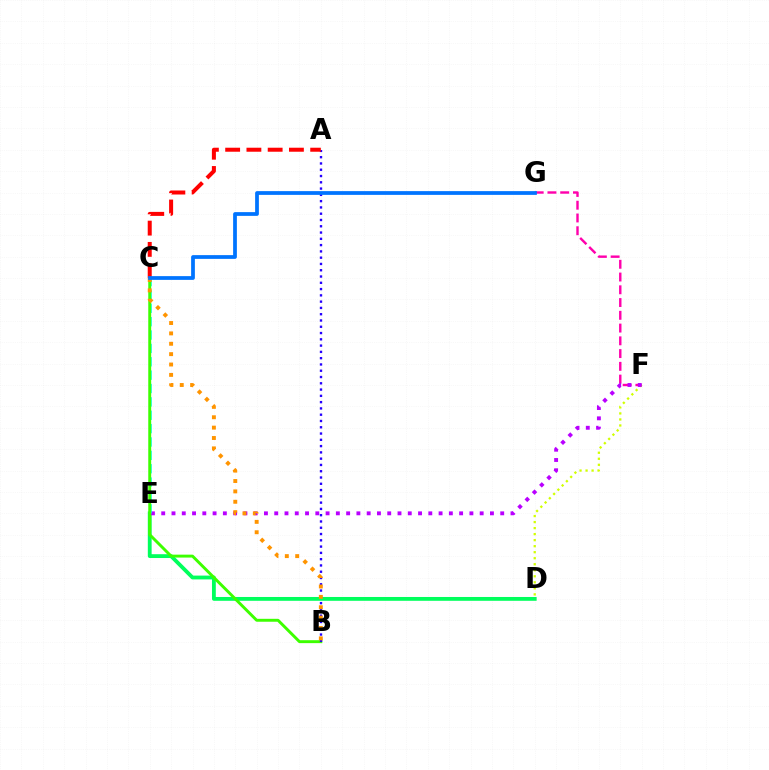{('D', 'F'): [{'color': '#d1ff00', 'line_style': 'dotted', 'thickness': 1.64}], ('D', 'E'): [{'color': '#00ff5c', 'line_style': 'solid', 'thickness': 2.75}], ('F', 'G'): [{'color': '#ff00ac', 'line_style': 'dashed', 'thickness': 1.73}], ('E', 'F'): [{'color': '#b900ff', 'line_style': 'dotted', 'thickness': 2.79}], ('C', 'E'): [{'color': '#00fff6', 'line_style': 'dashed', 'thickness': 1.82}], ('B', 'C'): [{'color': '#3dff00', 'line_style': 'solid', 'thickness': 2.11}, {'color': '#ff9400', 'line_style': 'dotted', 'thickness': 2.82}], ('A', 'B'): [{'color': '#2500ff', 'line_style': 'dotted', 'thickness': 1.71}], ('A', 'C'): [{'color': '#ff0000', 'line_style': 'dashed', 'thickness': 2.89}], ('C', 'G'): [{'color': '#0074ff', 'line_style': 'solid', 'thickness': 2.7}]}